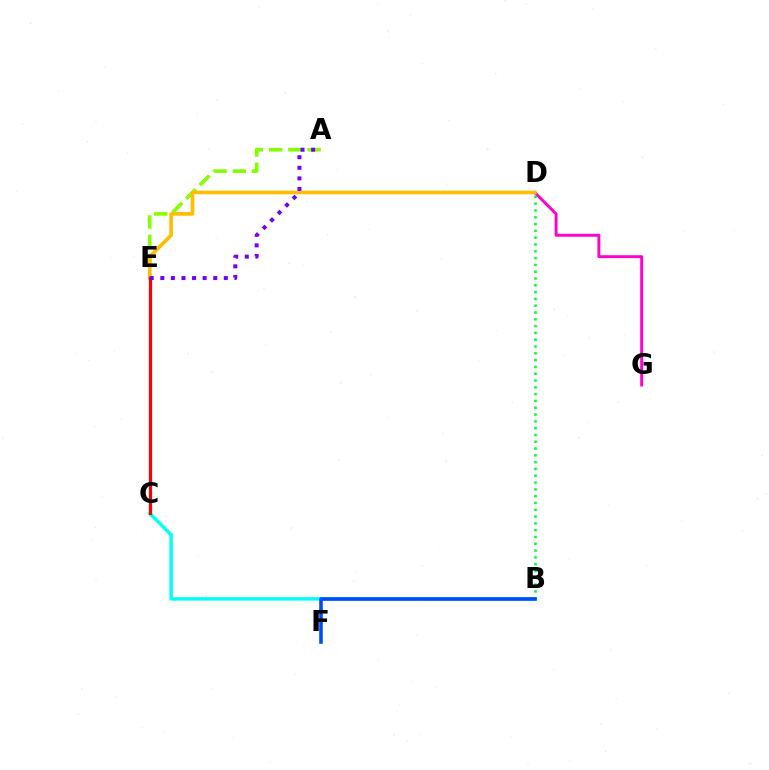{('D', 'G'): [{'color': '#ff00cf', 'line_style': 'solid', 'thickness': 2.11}], ('B', 'C'): [{'color': '#00fff6', 'line_style': 'solid', 'thickness': 2.48}], ('B', 'D'): [{'color': '#00ff39', 'line_style': 'dotted', 'thickness': 1.85}], ('A', 'E'): [{'color': '#84ff00', 'line_style': 'dashed', 'thickness': 2.61}, {'color': '#7200ff', 'line_style': 'dotted', 'thickness': 2.88}], ('D', 'E'): [{'color': '#ffbd00', 'line_style': 'solid', 'thickness': 2.61}], ('C', 'E'): [{'color': '#ff0000', 'line_style': 'solid', 'thickness': 2.31}], ('B', 'F'): [{'color': '#004bff', 'line_style': 'solid', 'thickness': 2.57}]}